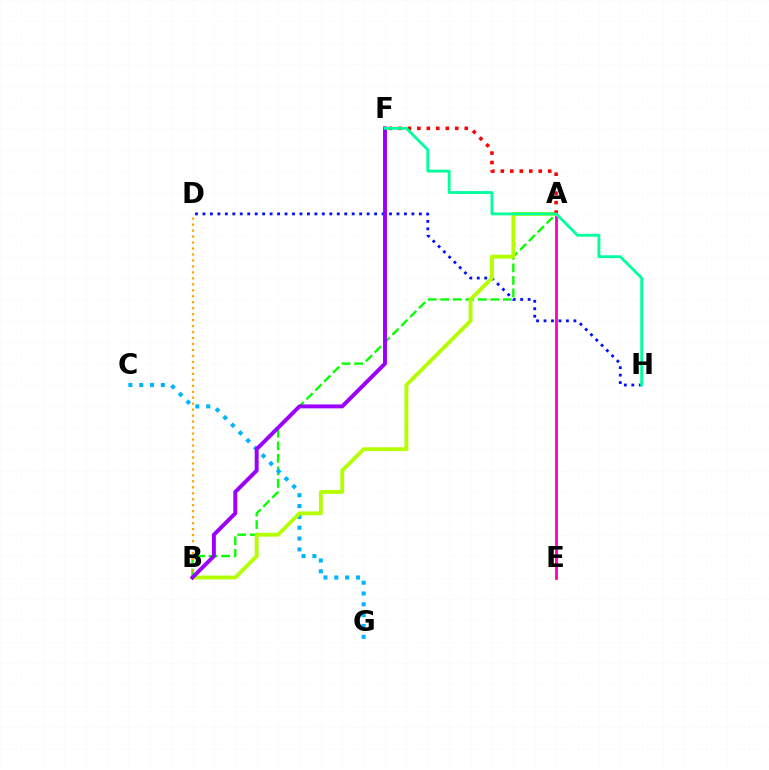{('A', 'B'): [{'color': '#08ff00', 'line_style': 'dashed', 'thickness': 1.7}, {'color': '#b3ff00', 'line_style': 'solid', 'thickness': 2.77}], ('C', 'G'): [{'color': '#00b5ff', 'line_style': 'dotted', 'thickness': 2.94}], ('D', 'H'): [{'color': '#0010ff', 'line_style': 'dotted', 'thickness': 2.03}], ('A', 'E'): [{'color': '#ff00bd', 'line_style': 'solid', 'thickness': 2.01}], ('B', 'D'): [{'color': '#ffa500', 'line_style': 'dotted', 'thickness': 1.62}], ('A', 'F'): [{'color': '#ff0000', 'line_style': 'dotted', 'thickness': 2.57}], ('B', 'F'): [{'color': '#9b00ff', 'line_style': 'solid', 'thickness': 2.83}], ('F', 'H'): [{'color': '#00ff9d', 'line_style': 'solid', 'thickness': 2.04}]}